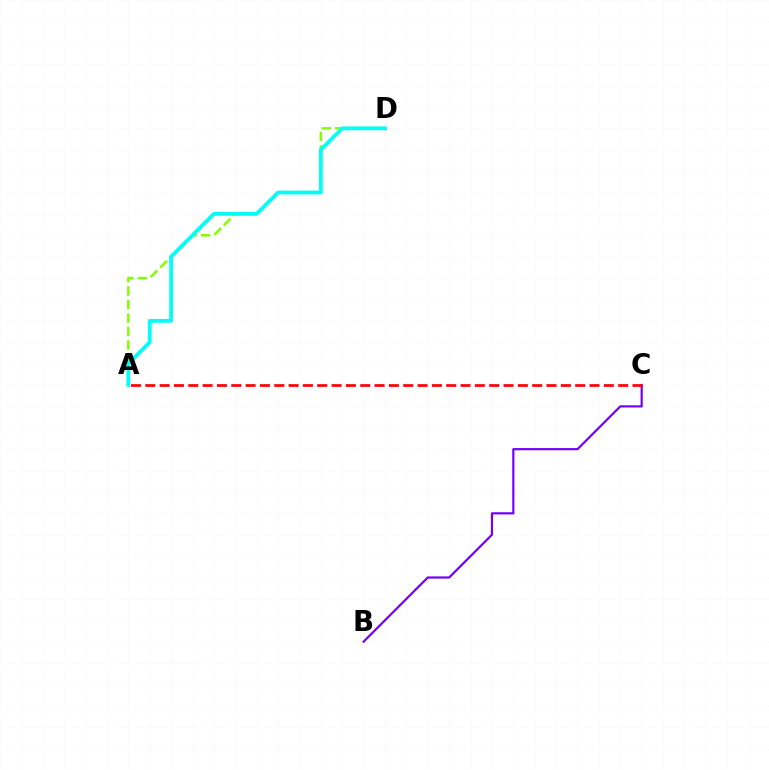{('B', 'C'): [{'color': '#7200ff', 'line_style': 'solid', 'thickness': 1.58}], ('A', 'D'): [{'color': '#84ff00', 'line_style': 'dashed', 'thickness': 1.83}, {'color': '#00fff6', 'line_style': 'solid', 'thickness': 2.73}], ('A', 'C'): [{'color': '#ff0000', 'line_style': 'dashed', 'thickness': 1.95}]}